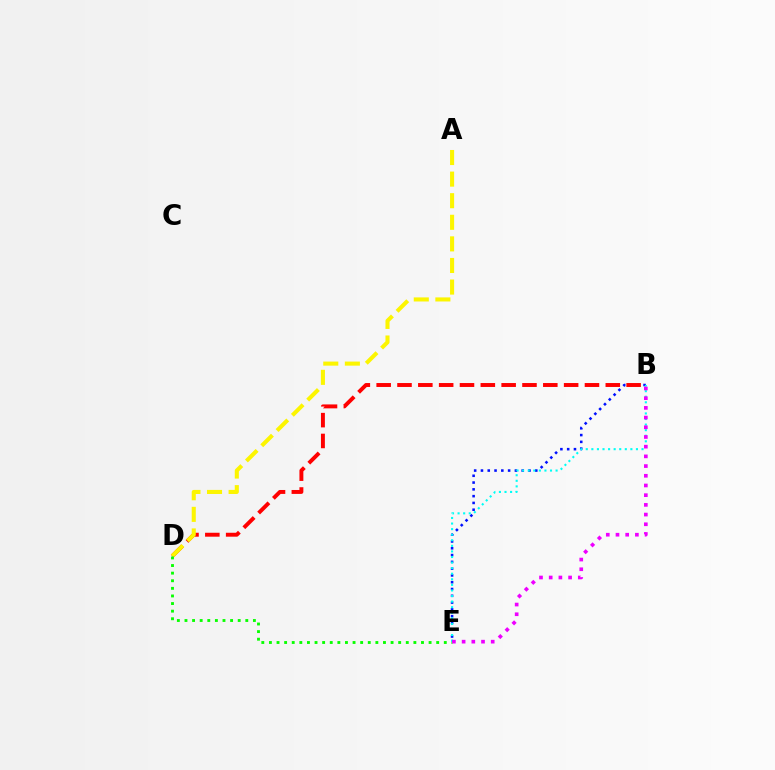{('B', 'E'): [{'color': '#0010ff', 'line_style': 'dotted', 'thickness': 1.84}, {'color': '#00fff6', 'line_style': 'dotted', 'thickness': 1.51}, {'color': '#ee00ff', 'line_style': 'dotted', 'thickness': 2.64}], ('B', 'D'): [{'color': '#ff0000', 'line_style': 'dashed', 'thickness': 2.83}], ('A', 'D'): [{'color': '#fcf500', 'line_style': 'dashed', 'thickness': 2.93}], ('D', 'E'): [{'color': '#08ff00', 'line_style': 'dotted', 'thickness': 2.07}]}